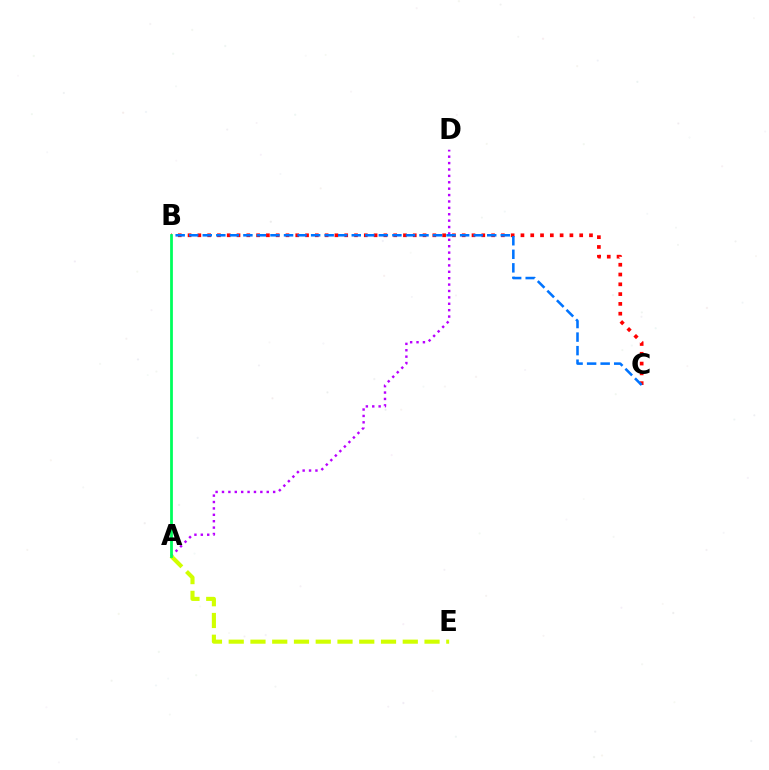{('A', 'D'): [{'color': '#b900ff', 'line_style': 'dotted', 'thickness': 1.74}], ('B', 'C'): [{'color': '#ff0000', 'line_style': 'dotted', 'thickness': 2.66}, {'color': '#0074ff', 'line_style': 'dashed', 'thickness': 1.84}], ('A', 'E'): [{'color': '#d1ff00', 'line_style': 'dashed', 'thickness': 2.96}], ('A', 'B'): [{'color': '#00ff5c', 'line_style': 'solid', 'thickness': 2.0}]}